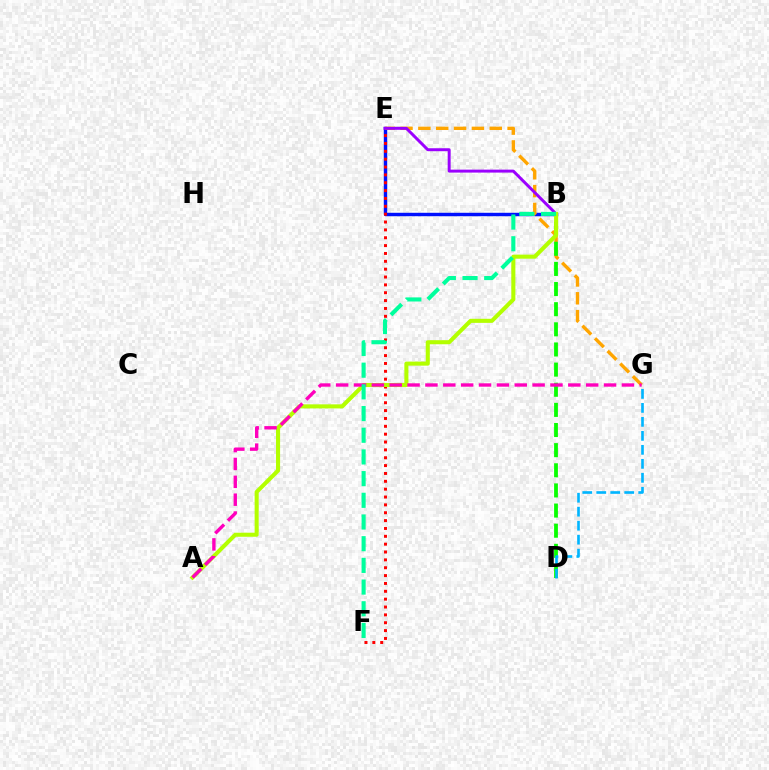{('B', 'E'): [{'color': '#0010ff', 'line_style': 'solid', 'thickness': 2.47}, {'color': '#9b00ff', 'line_style': 'solid', 'thickness': 2.13}], ('E', 'G'): [{'color': '#ffa500', 'line_style': 'dashed', 'thickness': 2.42}], ('E', 'F'): [{'color': '#ff0000', 'line_style': 'dotted', 'thickness': 2.13}], ('B', 'D'): [{'color': '#08ff00', 'line_style': 'dashed', 'thickness': 2.74}], ('A', 'B'): [{'color': '#b3ff00', 'line_style': 'solid', 'thickness': 2.93}], ('A', 'G'): [{'color': '#ff00bd', 'line_style': 'dashed', 'thickness': 2.43}], ('D', 'G'): [{'color': '#00b5ff', 'line_style': 'dashed', 'thickness': 1.9}], ('B', 'F'): [{'color': '#00ff9d', 'line_style': 'dashed', 'thickness': 2.95}]}